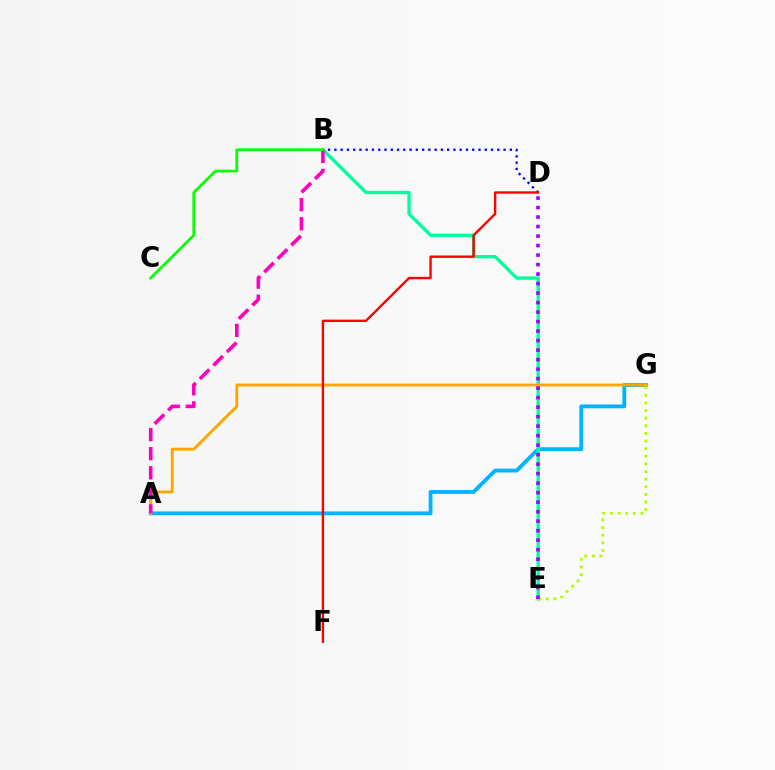{('A', 'G'): [{'color': '#00b5ff', 'line_style': 'solid', 'thickness': 2.76}, {'color': '#ffa500', 'line_style': 'solid', 'thickness': 2.08}], ('B', 'D'): [{'color': '#0010ff', 'line_style': 'dotted', 'thickness': 1.7}], ('B', 'E'): [{'color': '#00ff9d', 'line_style': 'solid', 'thickness': 2.39}], ('A', 'B'): [{'color': '#ff00bd', 'line_style': 'dashed', 'thickness': 2.59}], ('D', 'F'): [{'color': '#ff0000', 'line_style': 'solid', 'thickness': 1.72}], ('E', 'G'): [{'color': '#b3ff00', 'line_style': 'dotted', 'thickness': 2.07}], ('B', 'C'): [{'color': '#08ff00', 'line_style': 'solid', 'thickness': 1.95}], ('D', 'E'): [{'color': '#9b00ff', 'line_style': 'dotted', 'thickness': 2.58}]}